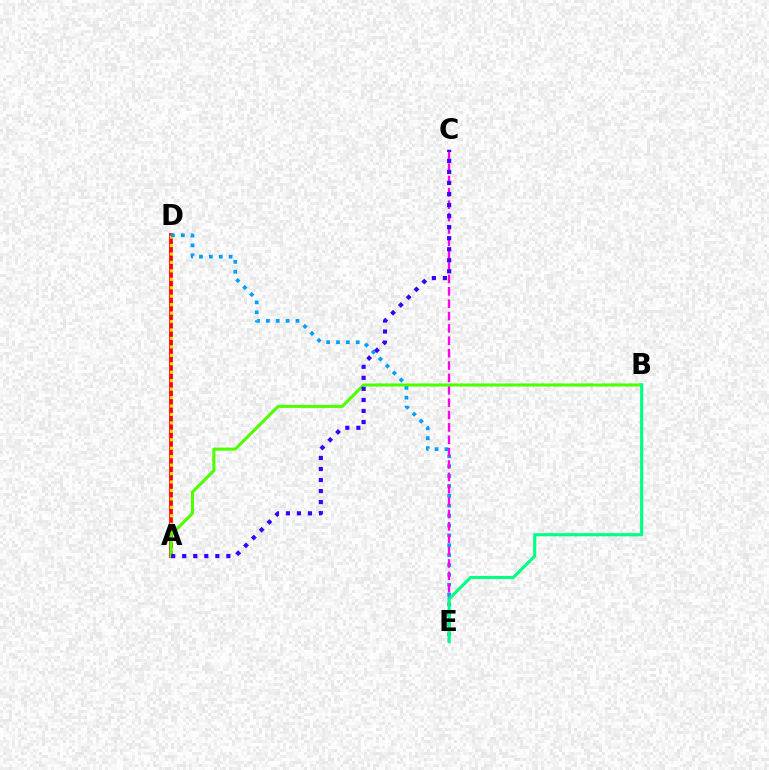{('A', 'D'): [{'color': '#ff0000', 'line_style': 'solid', 'thickness': 2.69}, {'color': '#ffd500', 'line_style': 'dotted', 'thickness': 2.29}], ('D', 'E'): [{'color': '#009eff', 'line_style': 'dotted', 'thickness': 2.68}], ('C', 'E'): [{'color': '#ff00ed', 'line_style': 'dashed', 'thickness': 1.68}], ('A', 'B'): [{'color': '#4fff00', 'line_style': 'solid', 'thickness': 2.21}], ('B', 'E'): [{'color': '#00ff86', 'line_style': 'solid', 'thickness': 2.26}], ('A', 'C'): [{'color': '#3700ff', 'line_style': 'dotted', 'thickness': 3.0}]}